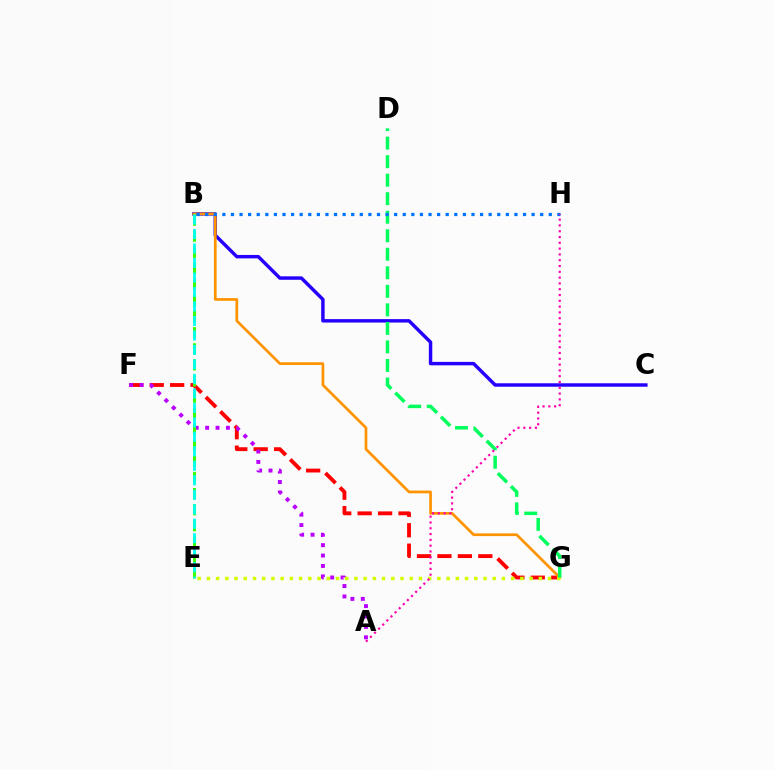{('F', 'G'): [{'color': '#ff0000', 'line_style': 'dashed', 'thickness': 2.78}], ('B', 'C'): [{'color': '#2500ff', 'line_style': 'solid', 'thickness': 2.48}], ('A', 'F'): [{'color': '#b900ff', 'line_style': 'dotted', 'thickness': 2.83}], ('B', 'G'): [{'color': '#ff9400', 'line_style': 'solid', 'thickness': 1.96}], ('E', 'G'): [{'color': '#d1ff00', 'line_style': 'dotted', 'thickness': 2.51}], ('D', 'G'): [{'color': '#00ff5c', 'line_style': 'dashed', 'thickness': 2.52}], ('B', 'H'): [{'color': '#0074ff', 'line_style': 'dotted', 'thickness': 2.33}], ('A', 'H'): [{'color': '#ff00ac', 'line_style': 'dotted', 'thickness': 1.58}], ('B', 'E'): [{'color': '#3dff00', 'line_style': 'dashed', 'thickness': 2.19}, {'color': '#00fff6', 'line_style': 'dashed', 'thickness': 1.97}]}